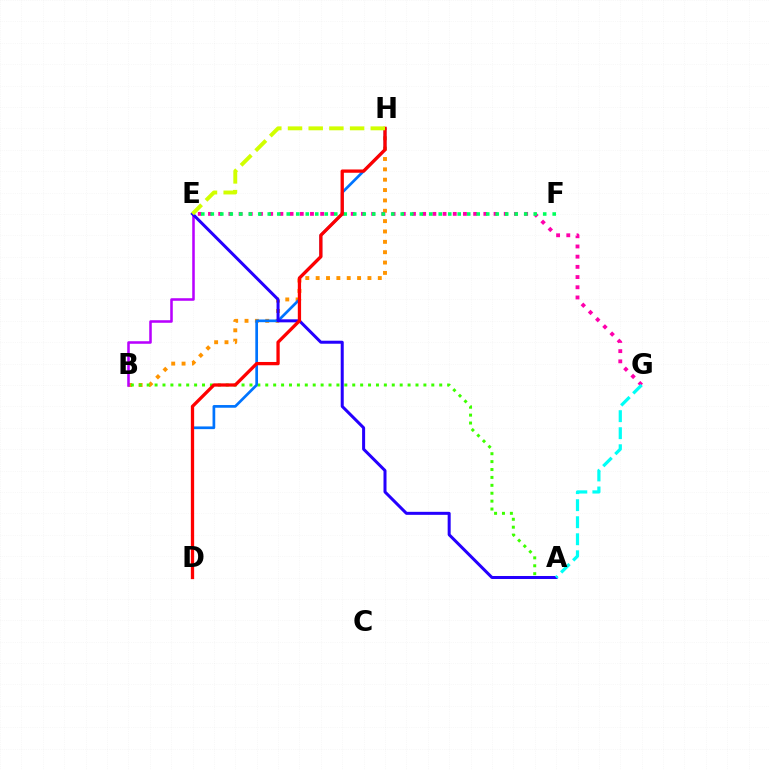{('B', 'H'): [{'color': '#ff9400', 'line_style': 'dotted', 'thickness': 2.81}], ('A', 'B'): [{'color': '#3dff00', 'line_style': 'dotted', 'thickness': 2.15}], ('E', 'G'): [{'color': '#ff00ac', 'line_style': 'dotted', 'thickness': 2.77}], ('D', 'H'): [{'color': '#0074ff', 'line_style': 'solid', 'thickness': 1.94}, {'color': '#ff0000', 'line_style': 'solid', 'thickness': 2.37}], ('E', 'F'): [{'color': '#00ff5c', 'line_style': 'dotted', 'thickness': 2.58}], ('B', 'E'): [{'color': '#b900ff', 'line_style': 'solid', 'thickness': 1.83}], ('A', 'E'): [{'color': '#2500ff', 'line_style': 'solid', 'thickness': 2.17}], ('A', 'G'): [{'color': '#00fff6', 'line_style': 'dashed', 'thickness': 2.31}], ('E', 'H'): [{'color': '#d1ff00', 'line_style': 'dashed', 'thickness': 2.81}]}